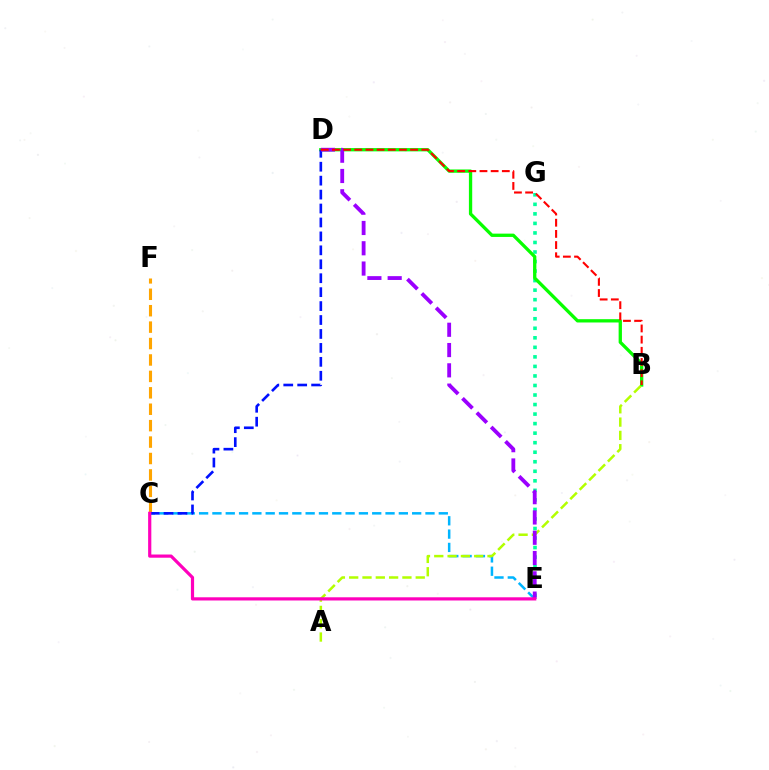{('C', 'E'): [{'color': '#00b5ff', 'line_style': 'dashed', 'thickness': 1.81}, {'color': '#ff00bd', 'line_style': 'solid', 'thickness': 2.3}], ('C', 'F'): [{'color': '#ffa500', 'line_style': 'dashed', 'thickness': 2.23}], ('E', 'G'): [{'color': '#00ff9d', 'line_style': 'dotted', 'thickness': 2.59}], ('B', 'D'): [{'color': '#08ff00', 'line_style': 'solid', 'thickness': 2.38}, {'color': '#ff0000', 'line_style': 'dashed', 'thickness': 1.52}], ('C', 'D'): [{'color': '#0010ff', 'line_style': 'dashed', 'thickness': 1.89}], ('A', 'B'): [{'color': '#b3ff00', 'line_style': 'dashed', 'thickness': 1.81}], ('D', 'E'): [{'color': '#9b00ff', 'line_style': 'dashed', 'thickness': 2.76}]}